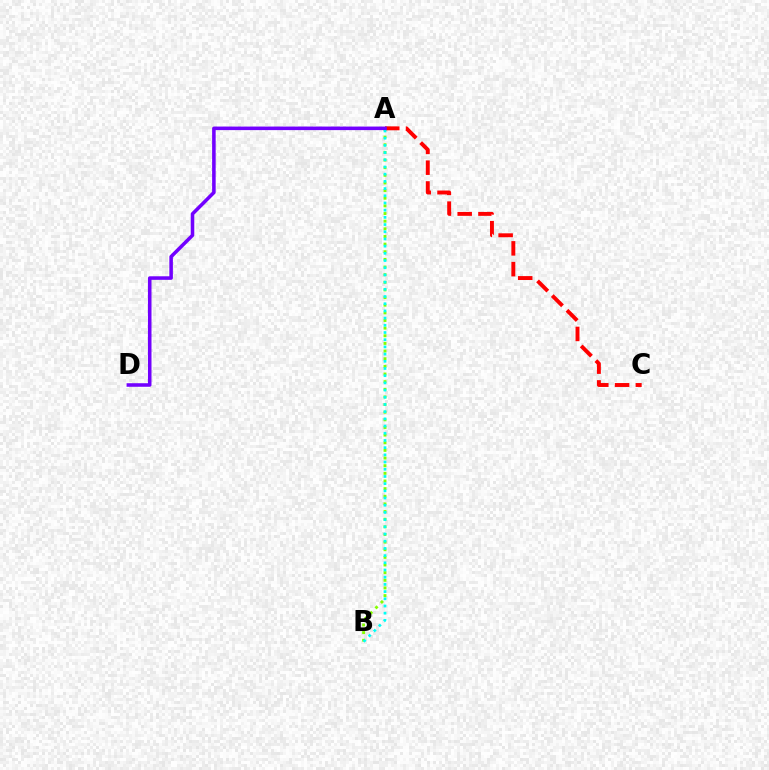{('A', 'B'): [{'color': '#84ff00', 'line_style': 'dotted', 'thickness': 2.08}, {'color': '#00fff6', 'line_style': 'dotted', 'thickness': 1.96}], ('A', 'C'): [{'color': '#ff0000', 'line_style': 'dashed', 'thickness': 2.82}], ('A', 'D'): [{'color': '#7200ff', 'line_style': 'solid', 'thickness': 2.56}]}